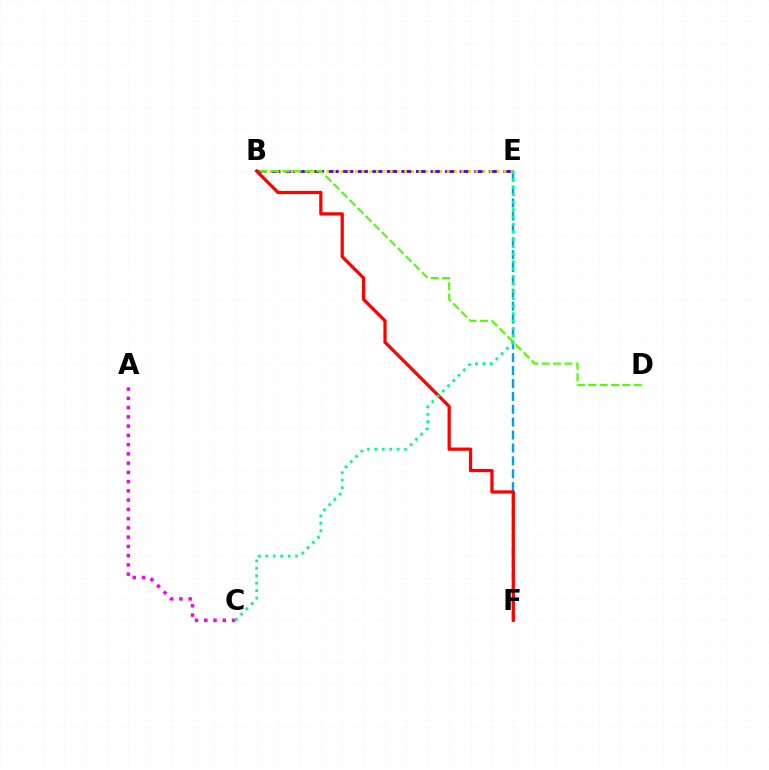{('B', 'E'): [{'color': '#3700ff', 'line_style': 'dashed', 'thickness': 1.98}, {'color': '#ffd500', 'line_style': 'dotted', 'thickness': 1.93}], ('E', 'F'): [{'color': '#009eff', 'line_style': 'dashed', 'thickness': 1.75}], ('B', 'F'): [{'color': '#ff0000', 'line_style': 'solid', 'thickness': 2.34}], ('A', 'C'): [{'color': '#ff00ed', 'line_style': 'dotted', 'thickness': 2.51}], ('B', 'D'): [{'color': '#4fff00', 'line_style': 'dashed', 'thickness': 1.54}], ('C', 'E'): [{'color': '#00ff86', 'line_style': 'dotted', 'thickness': 2.02}]}